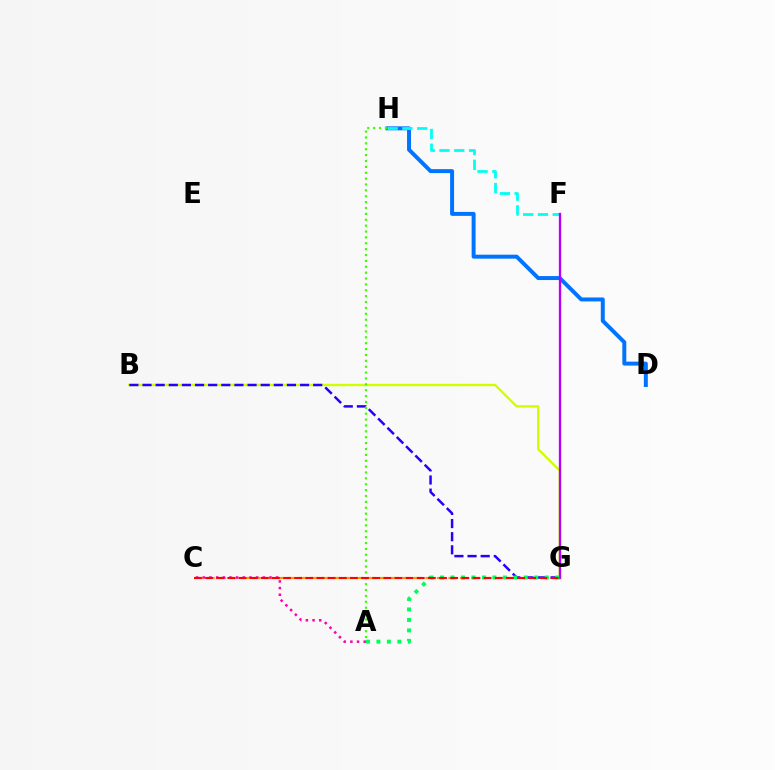{('C', 'G'): [{'color': '#ff9400', 'line_style': 'dashed', 'thickness': 1.56}, {'color': '#ff0000', 'line_style': 'dashed', 'thickness': 1.51}], ('B', 'G'): [{'color': '#d1ff00', 'line_style': 'solid', 'thickness': 1.7}, {'color': '#2500ff', 'line_style': 'dashed', 'thickness': 1.78}], ('A', 'C'): [{'color': '#ff00ac', 'line_style': 'dotted', 'thickness': 1.81}], ('D', 'H'): [{'color': '#0074ff', 'line_style': 'solid', 'thickness': 2.86}], ('A', 'H'): [{'color': '#3dff00', 'line_style': 'dotted', 'thickness': 1.6}], ('F', 'H'): [{'color': '#00fff6', 'line_style': 'dashed', 'thickness': 2.01}], ('F', 'G'): [{'color': '#b900ff', 'line_style': 'solid', 'thickness': 1.66}], ('A', 'G'): [{'color': '#00ff5c', 'line_style': 'dotted', 'thickness': 2.85}]}